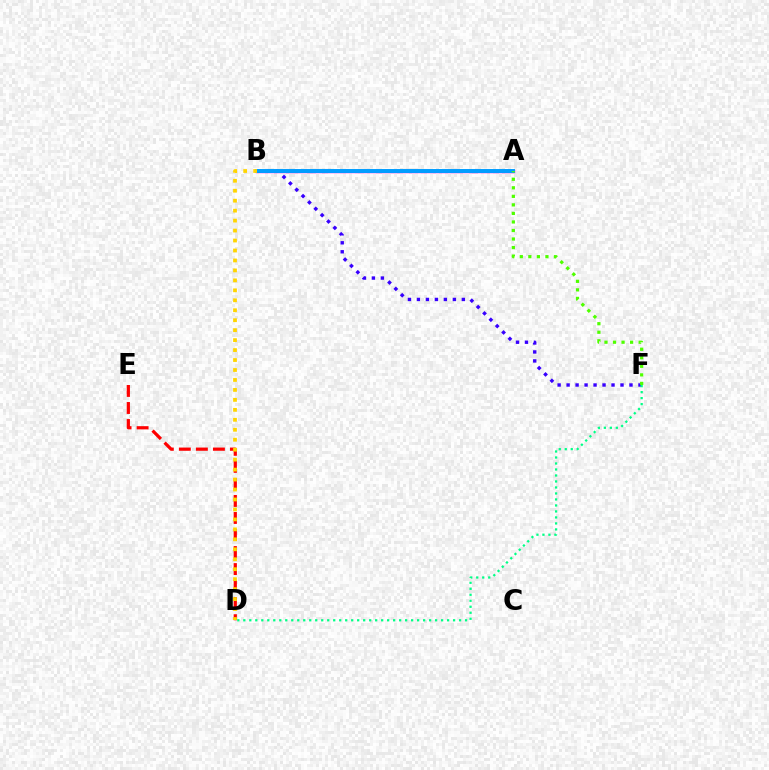{('A', 'B'): [{'color': '#ff00ed', 'line_style': 'solid', 'thickness': 2.45}, {'color': '#009eff', 'line_style': 'solid', 'thickness': 2.84}], ('B', 'F'): [{'color': '#3700ff', 'line_style': 'dotted', 'thickness': 2.44}], ('D', 'F'): [{'color': '#00ff86', 'line_style': 'dotted', 'thickness': 1.63}], ('D', 'E'): [{'color': '#ff0000', 'line_style': 'dashed', 'thickness': 2.31}], ('A', 'F'): [{'color': '#4fff00', 'line_style': 'dotted', 'thickness': 2.32}], ('B', 'D'): [{'color': '#ffd500', 'line_style': 'dotted', 'thickness': 2.71}]}